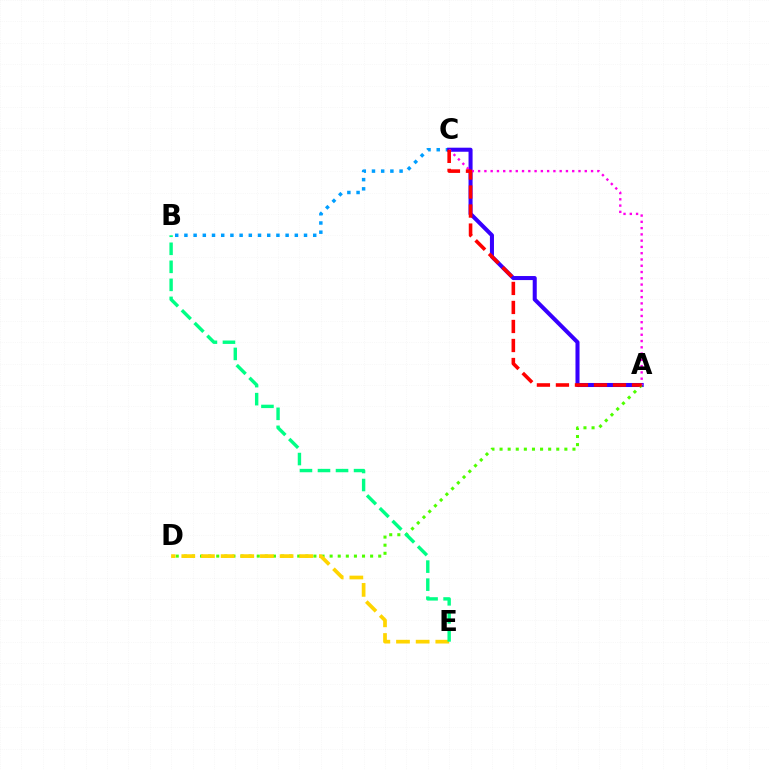{('B', 'C'): [{'color': '#009eff', 'line_style': 'dotted', 'thickness': 2.5}], ('A', 'C'): [{'color': '#3700ff', 'line_style': 'solid', 'thickness': 2.91}, {'color': '#ff00ed', 'line_style': 'dotted', 'thickness': 1.7}, {'color': '#ff0000', 'line_style': 'dashed', 'thickness': 2.58}], ('A', 'D'): [{'color': '#4fff00', 'line_style': 'dotted', 'thickness': 2.2}], ('D', 'E'): [{'color': '#ffd500', 'line_style': 'dashed', 'thickness': 2.67}], ('B', 'E'): [{'color': '#00ff86', 'line_style': 'dashed', 'thickness': 2.45}]}